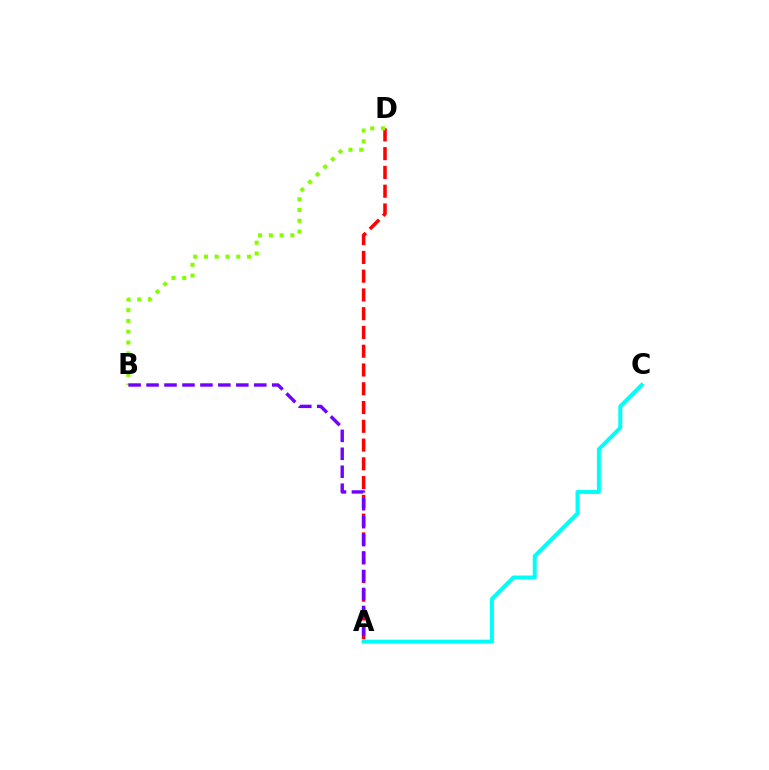{('A', 'D'): [{'color': '#ff0000', 'line_style': 'dashed', 'thickness': 2.55}], ('B', 'D'): [{'color': '#84ff00', 'line_style': 'dotted', 'thickness': 2.93}], ('A', 'C'): [{'color': '#00fff6', 'line_style': 'solid', 'thickness': 2.86}], ('A', 'B'): [{'color': '#7200ff', 'line_style': 'dashed', 'thickness': 2.44}]}